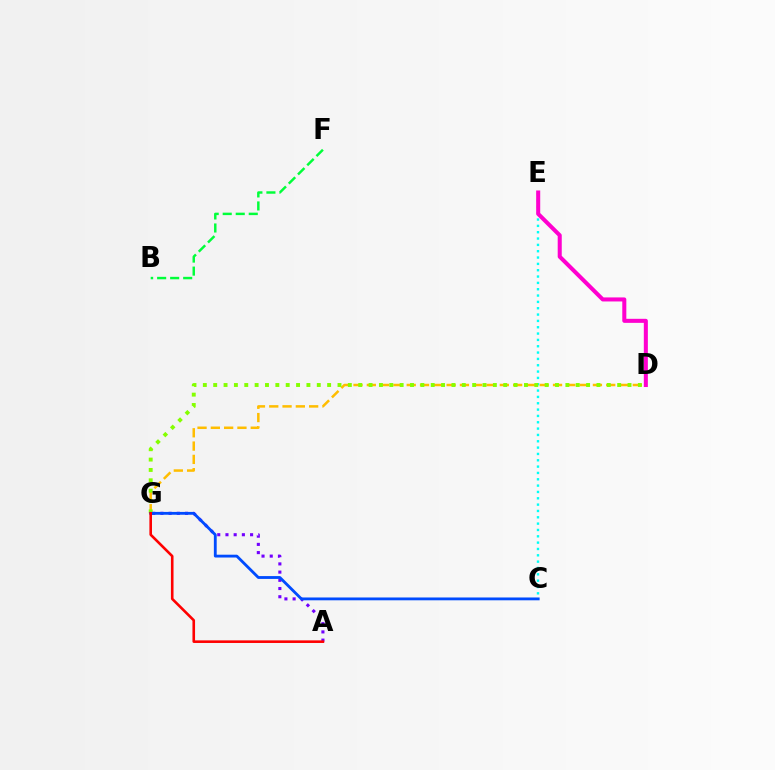{('D', 'G'): [{'color': '#ffbd00', 'line_style': 'dashed', 'thickness': 1.81}, {'color': '#84ff00', 'line_style': 'dotted', 'thickness': 2.81}], ('C', 'E'): [{'color': '#00fff6', 'line_style': 'dotted', 'thickness': 1.72}], ('A', 'G'): [{'color': '#7200ff', 'line_style': 'dotted', 'thickness': 2.23}, {'color': '#ff0000', 'line_style': 'solid', 'thickness': 1.87}], ('D', 'E'): [{'color': '#ff00cf', 'line_style': 'solid', 'thickness': 2.91}], ('B', 'F'): [{'color': '#00ff39', 'line_style': 'dashed', 'thickness': 1.77}], ('C', 'G'): [{'color': '#004bff', 'line_style': 'solid', 'thickness': 2.03}]}